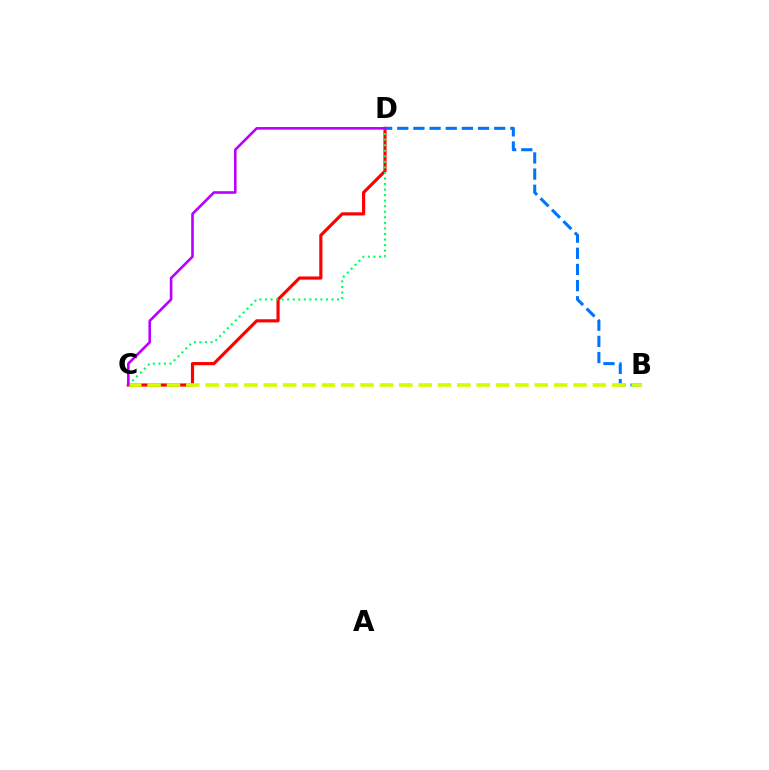{('C', 'D'): [{'color': '#ff0000', 'line_style': 'solid', 'thickness': 2.27}, {'color': '#00ff5c', 'line_style': 'dotted', 'thickness': 1.51}, {'color': '#b900ff', 'line_style': 'solid', 'thickness': 1.88}], ('B', 'D'): [{'color': '#0074ff', 'line_style': 'dashed', 'thickness': 2.19}], ('B', 'C'): [{'color': '#d1ff00', 'line_style': 'dashed', 'thickness': 2.63}]}